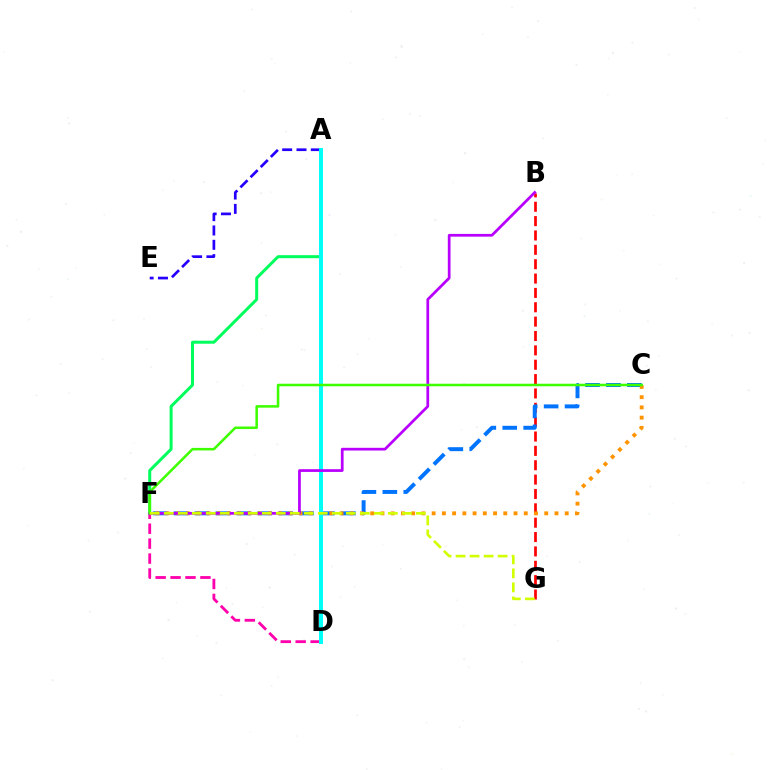{('A', 'F'): [{'color': '#00ff5c', 'line_style': 'solid', 'thickness': 2.16}], ('B', 'G'): [{'color': '#ff0000', 'line_style': 'dashed', 'thickness': 1.95}], ('D', 'F'): [{'color': '#ff00ac', 'line_style': 'dashed', 'thickness': 2.03}], ('C', 'F'): [{'color': '#0074ff', 'line_style': 'dashed', 'thickness': 2.84}, {'color': '#ff9400', 'line_style': 'dotted', 'thickness': 2.78}, {'color': '#3dff00', 'line_style': 'solid', 'thickness': 1.82}], ('A', 'E'): [{'color': '#2500ff', 'line_style': 'dashed', 'thickness': 1.95}], ('A', 'D'): [{'color': '#00fff6', 'line_style': 'solid', 'thickness': 2.88}], ('B', 'F'): [{'color': '#b900ff', 'line_style': 'solid', 'thickness': 1.97}], ('F', 'G'): [{'color': '#d1ff00', 'line_style': 'dashed', 'thickness': 1.9}]}